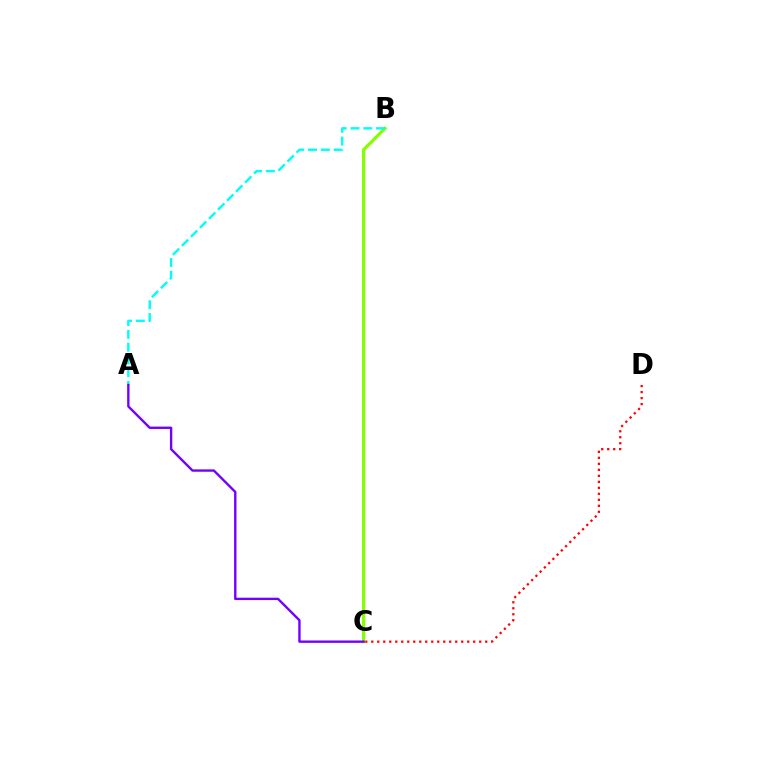{('C', 'D'): [{'color': '#ff0000', 'line_style': 'dotted', 'thickness': 1.63}], ('B', 'C'): [{'color': '#84ff00', 'line_style': 'solid', 'thickness': 2.29}], ('A', 'B'): [{'color': '#00fff6', 'line_style': 'dashed', 'thickness': 1.73}], ('A', 'C'): [{'color': '#7200ff', 'line_style': 'solid', 'thickness': 1.71}]}